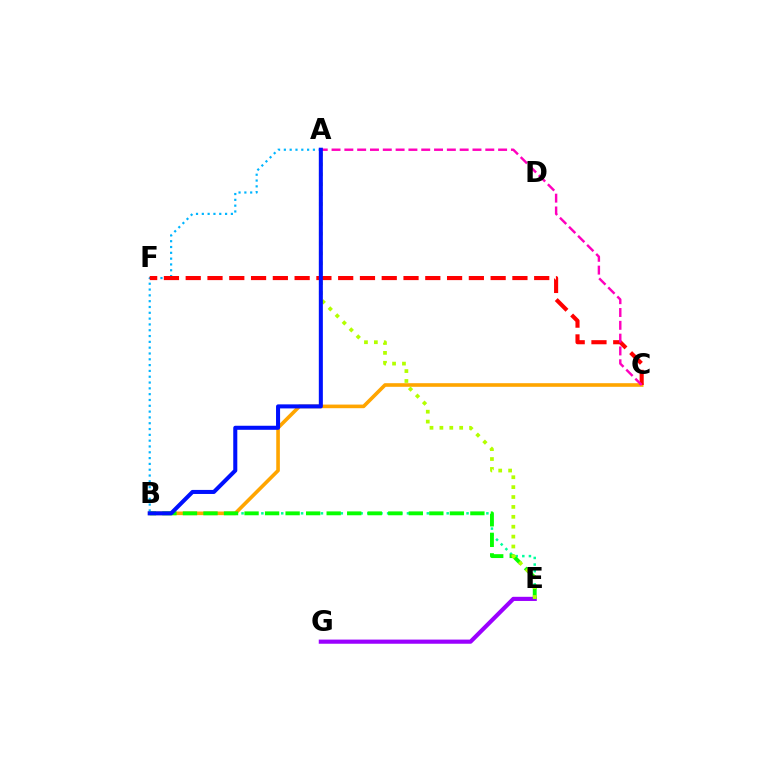{('A', 'B'): [{'color': '#00b5ff', 'line_style': 'dotted', 'thickness': 1.58}, {'color': '#0010ff', 'line_style': 'solid', 'thickness': 2.91}], ('B', 'E'): [{'color': '#00ff9d', 'line_style': 'dotted', 'thickness': 1.8}, {'color': '#08ff00', 'line_style': 'dashed', 'thickness': 2.79}], ('E', 'G'): [{'color': '#9b00ff', 'line_style': 'solid', 'thickness': 2.99}], ('B', 'C'): [{'color': '#ffa500', 'line_style': 'solid', 'thickness': 2.6}], ('C', 'F'): [{'color': '#ff0000', 'line_style': 'dashed', 'thickness': 2.96}], ('A', 'E'): [{'color': '#b3ff00', 'line_style': 'dotted', 'thickness': 2.69}], ('A', 'C'): [{'color': '#ff00bd', 'line_style': 'dashed', 'thickness': 1.74}]}